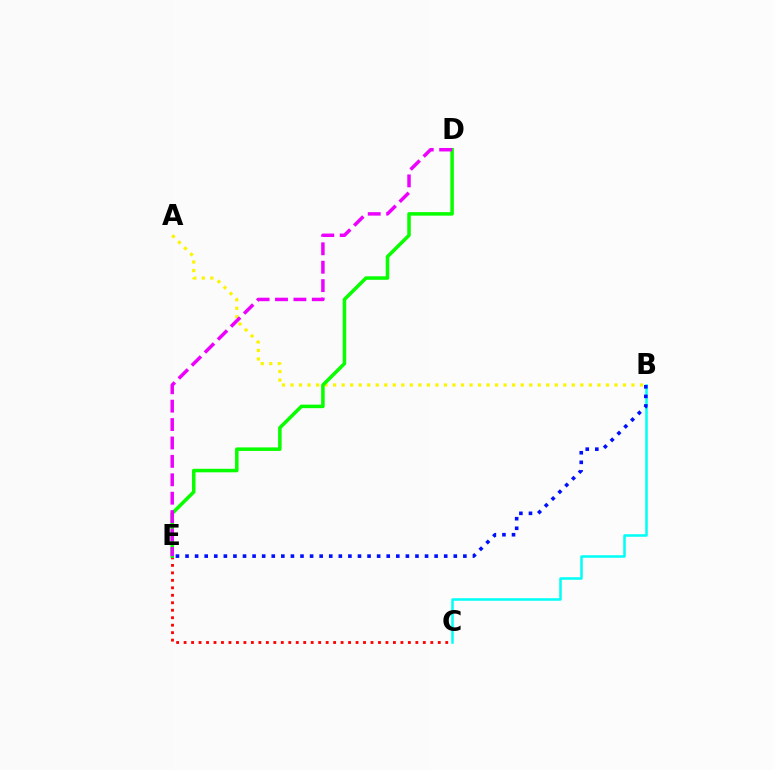{('B', 'C'): [{'color': '#00fff6', 'line_style': 'solid', 'thickness': 1.82}], ('C', 'E'): [{'color': '#ff0000', 'line_style': 'dotted', 'thickness': 2.03}], ('A', 'B'): [{'color': '#fcf500', 'line_style': 'dotted', 'thickness': 2.32}], ('D', 'E'): [{'color': '#08ff00', 'line_style': 'solid', 'thickness': 2.54}, {'color': '#ee00ff', 'line_style': 'dashed', 'thickness': 2.5}], ('B', 'E'): [{'color': '#0010ff', 'line_style': 'dotted', 'thickness': 2.6}]}